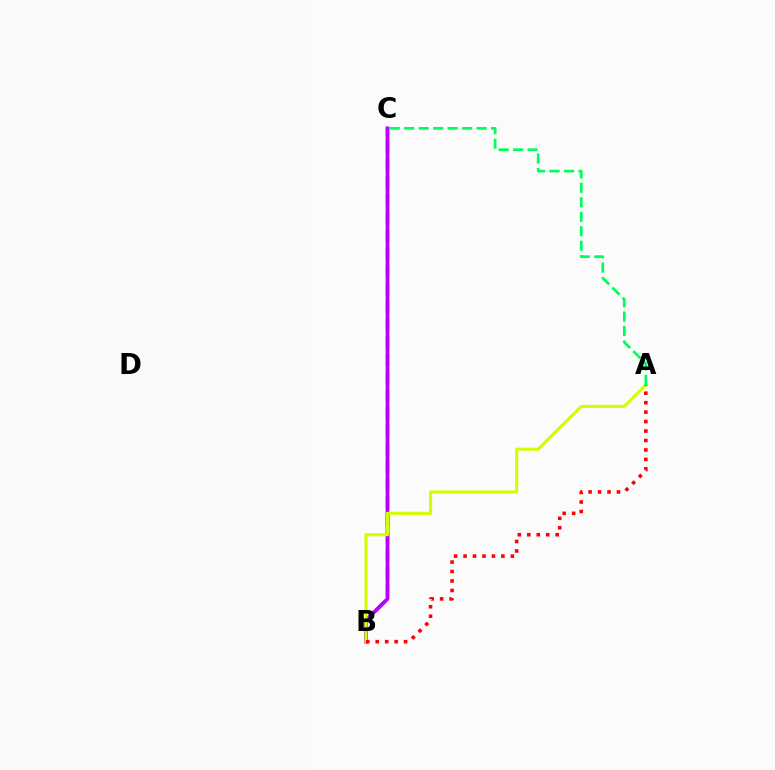{('B', 'C'): [{'color': '#0074ff', 'line_style': 'dashed', 'thickness': 2.41}, {'color': '#b900ff', 'line_style': 'solid', 'thickness': 2.7}], ('A', 'B'): [{'color': '#d1ff00', 'line_style': 'solid', 'thickness': 2.21}, {'color': '#ff0000', 'line_style': 'dotted', 'thickness': 2.57}], ('A', 'C'): [{'color': '#00ff5c', 'line_style': 'dashed', 'thickness': 1.97}]}